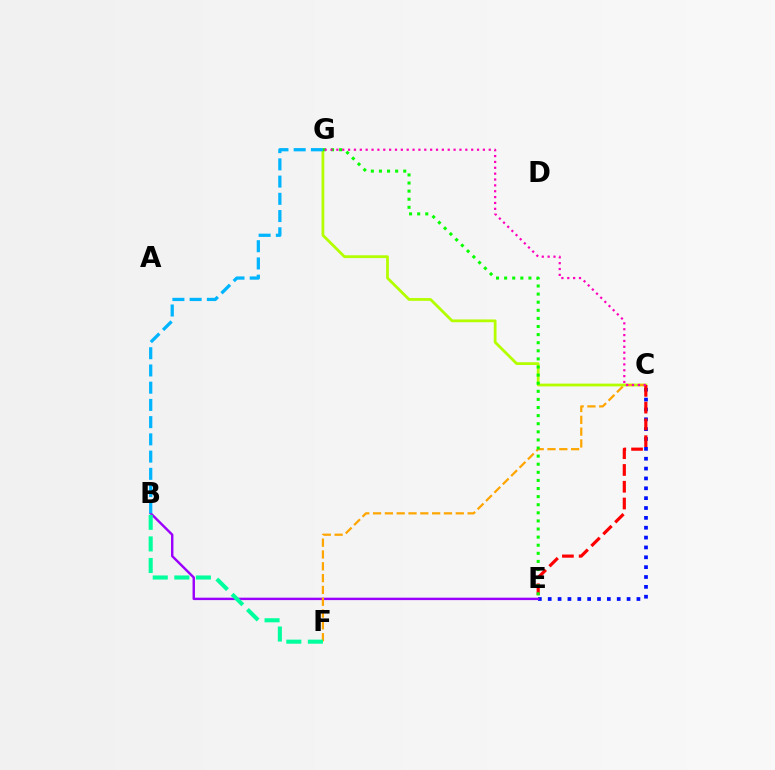{('C', 'G'): [{'color': '#b3ff00', 'line_style': 'solid', 'thickness': 2.0}, {'color': '#ff00bd', 'line_style': 'dotted', 'thickness': 1.59}], ('C', 'E'): [{'color': '#0010ff', 'line_style': 'dotted', 'thickness': 2.68}, {'color': '#ff0000', 'line_style': 'dashed', 'thickness': 2.28}], ('B', 'E'): [{'color': '#9b00ff', 'line_style': 'solid', 'thickness': 1.74}], ('C', 'F'): [{'color': '#ffa500', 'line_style': 'dashed', 'thickness': 1.61}], ('B', 'G'): [{'color': '#00b5ff', 'line_style': 'dashed', 'thickness': 2.34}], ('E', 'G'): [{'color': '#08ff00', 'line_style': 'dotted', 'thickness': 2.2}], ('B', 'F'): [{'color': '#00ff9d', 'line_style': 'dashed', 'thickness': 2.93}]}